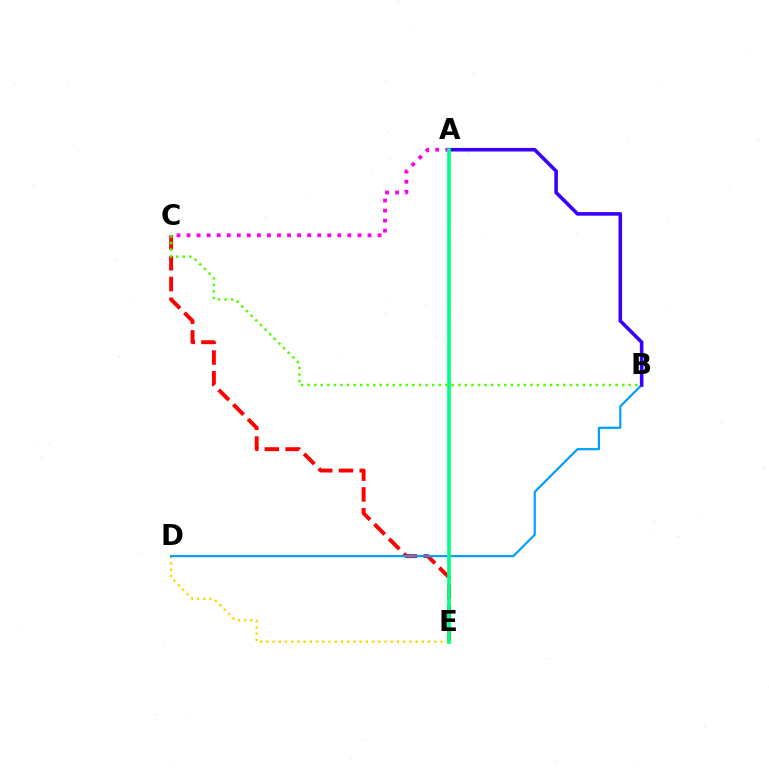{('C', 'E'): [{'color': '#ff0000', 'line_style': 'dashed', 'thickness': 2.82}], ('A', 'C'): [{'color': '#ff00ed', 'line_style': 'dotted', 'thickness': 2.73}], ('D', 'E'): [{'color': '#ffd500', 'line_style': 'dotted', 'thickness': 1.69}], ('B', 'D'): [{'color': '#009eff', 'line_style': 'solid', 'thickness': 1.57}], ('A', 'B'): [{'color': '#3700ff', 'line_style': 'solid', 'thickness': 2.58}], ('A', 'E'): [{'color': '#00ff86', 'line_style': 'solid', 'thickness': 2.63}], ('B', 'C'): [{'color': '#4fff00', 'line_style': 'dotted', 'thickness': 1.78}]}